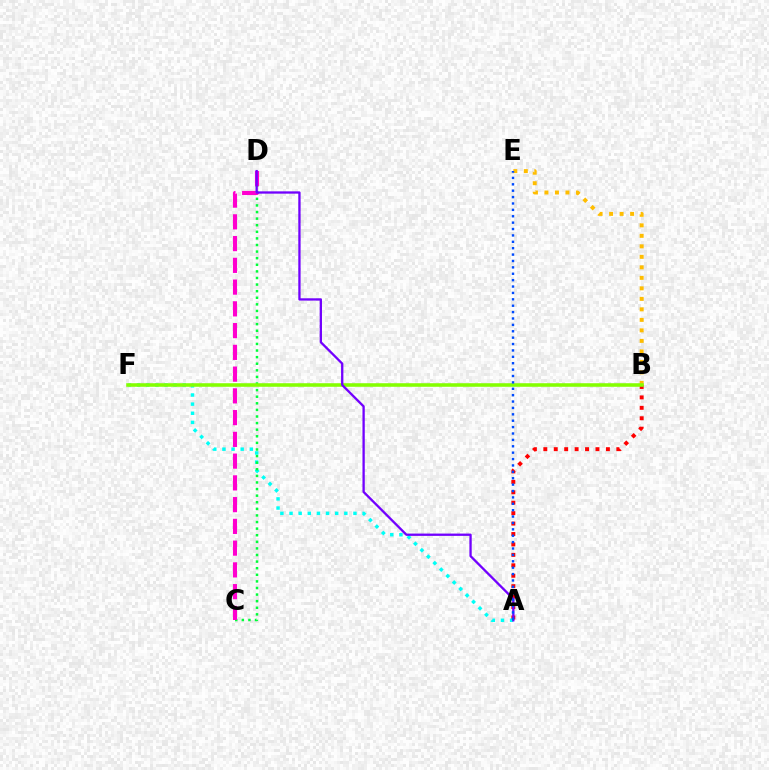{('B', 'E'): [{'color': '#ffbd00', 'line_style': 'dotted', 'thickness': 2.85}], ('A', 'B'): [{'color': '#ff0000', 'line_style': 'dotted', 'thickness': 2.83}], ('A', 'F'): [{'color': '#00fff6', 'line_style': 'dotted', 'thickness': 2.48}], ('C', 'D'): [{'color': '#00ff39', 'line_style': 'dotted', 'thickness': 1.79}, {'color': '#ff00cf', 'line_style': 'dashed', 'thickness': 2.96}], ('B', 'F'): [{'color': '#84ff00', 'line_style': 'solid', 'thickness': 2.56}], ('A', 'D'): [{'color': '#7200ff', 'line_style': 'solid', 'thickness': 1.66}], ('A', 'E'): [{'color': '#004bff', 'line_style': 'dotted', 'thickness': 1.74}]}